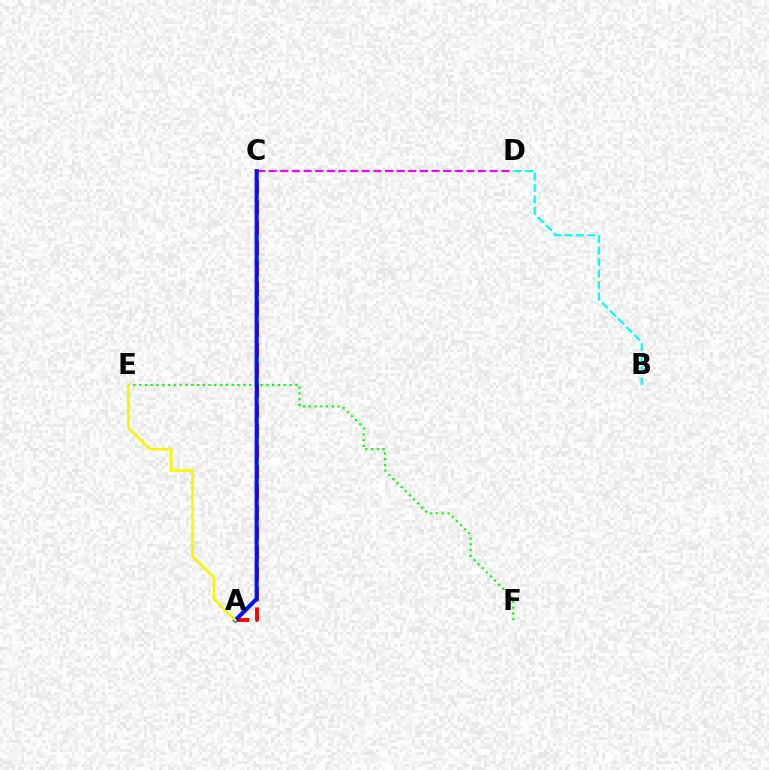{('E', 'F'): [{'color': '#08ff00', 'line_style': 'dotted', 'thickness': 1.57}], ('A', 'C'): [{'color': '#ff0000', 'line_style': 'dashed', 'thickness': 2.77}, {'color': '#0010ff', 'line_style': 'solid', 'thickness': 2.92}], ('C', 'D'): [{'color': '#ee00ff', 'line_style': 'dashed', 'thickness': 1.58}], ('B', 'D'): [{'color': '#00fff6', 'line_style': 'dashed', 'thickness': 1.55}], ('A', 'E'): [{'color': '#fcf500', 'line_style': 'solid', 'thickness': 1.88}]}